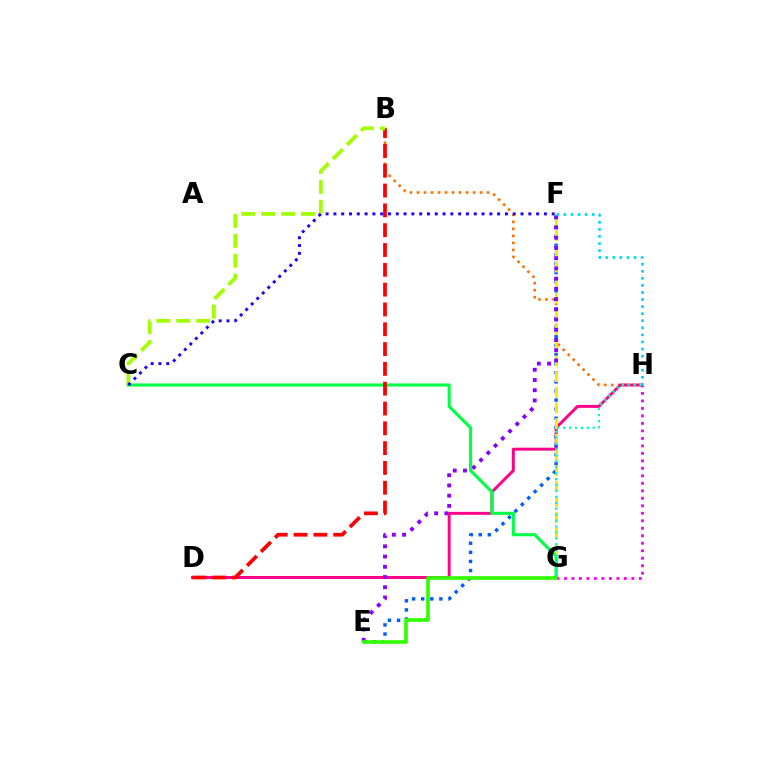{('B', 'H'): [{'color': '#ff7000', 'line_style': 'dotted', 'thickness': 1.91}], ('D', 'H'): [{'color': '#ff0088', 'line_style': 'solid', 'thickness': 2.11}], ('E', 'F'): [{'color': '#005dff', 'line_style': 'dotted', 'thickness': 2.47}, {'color': '#8a00ff', 'line_style': 'dotted', 'thickness': 2.78}], ('F', 'G'): [{'color': '#ffe600', 'line_style': 'dashed', 'thickness': 2.13}], ('C', 'G'): [{'color': '#00ff45', 'line_style': 'solid', 'thickness': 2.24}], ('B', 'D'): [{'color': '#ff0000', 'line_style': 'dashed', 'thickness': 2.69}], ('G', 'H'): [{'color': '#00ffbb', 'line_style': 'dotted', 'thickness': 1.61}, {'color': '#fa00f9', 'line_style': 'dotted', 'thickness': 2.04}], ('B', 'C'): [{'color': '#a2ff00', 'line_style': 'dashed', 'thickness': 2.71}], ('F', 'H'): [{'color': '#00d3ff', 'line_style': 'dotted', 'thickness': 1.92}], ('C', 'F'): [{'color': '#1900ff', 'line_style': 'dotted', 'thickness': 2.12}], ('E', 'G'): [{'color': '#31ff00', 'line_style': 'solid', 'thickness': 2.62}]}